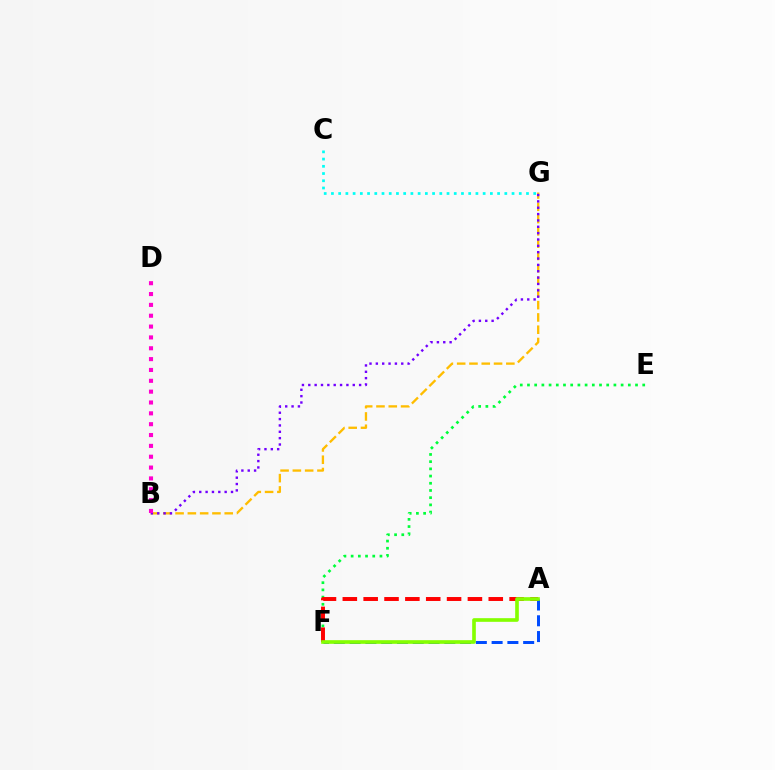{('E', 'F'): [{'color': '#00ff39', 'line_style': 'dotted', 'thickness': 1.96}], ('B', 'G'): [{'color': '#ffbd00', 'line_style': 'dashed', 'thickness': 1.67}, {'color': '#7200ff', 'line_style': 'dotted', 'thickness': 1.73}], ('C', 'G'): [{'color': '#00fff6', 'line_style': 'dotted', 'thickness': 1.96}], ('A', 'F'): [{'color': '#004bff', 'line_style': 'dashed', 'thickness': 2.14}, {'color': '#ff0000', 'line_style': 'dashed', 'thickness': 2.83}, {'color': '#84ff00', 'line_style': 'solid', 'thickness': 2.63}], ('B', 'D'): [{'color': '#ff00cf', 'line_style': 'dotted', 'thickness': 2.95}]}